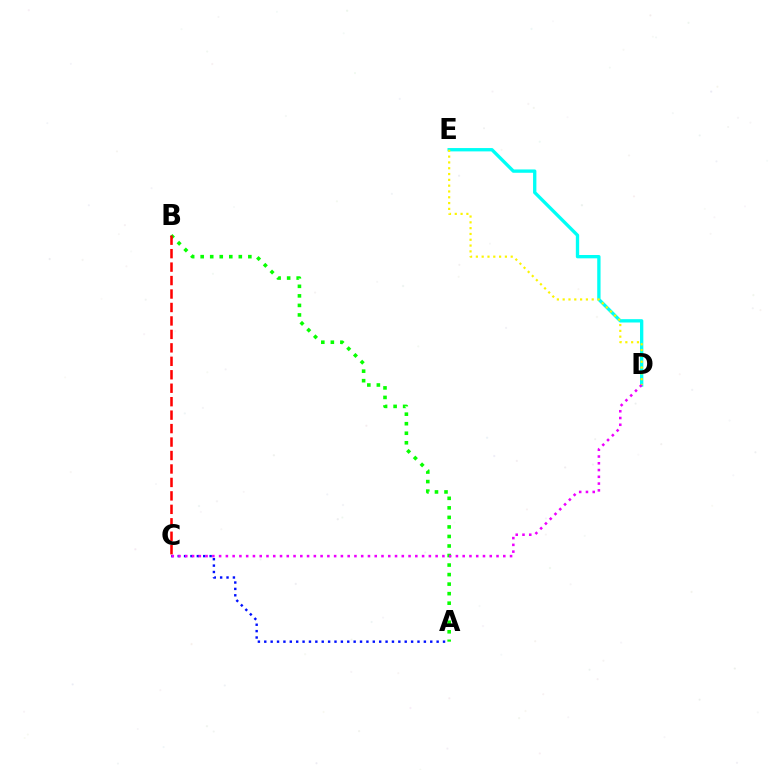{('D', 'E'): [{'color': '#00fff6', 'line_style': 'solid', 'thickness': 2.4}, {'color': '#fcf500', 'line_style': 'dotted', 'thickness': 1.58}], ('A', 'B'): [{'color': '#08ff00', 'line_style': 'dotted', 'thickness': 2.59}], ('A', 'C'): [{'color': '#0010ff', 'line_style': 'dotted', 'thickness': 1.73}], ('B', 'C'): [{'color': '#ff0000', 'line_style': 'dashed', 'thickness': 1.83}], ('C', 'D'): [{'color': '#ee00ff', 'line_style': 'dotted', 'thickness': 1.84}]}